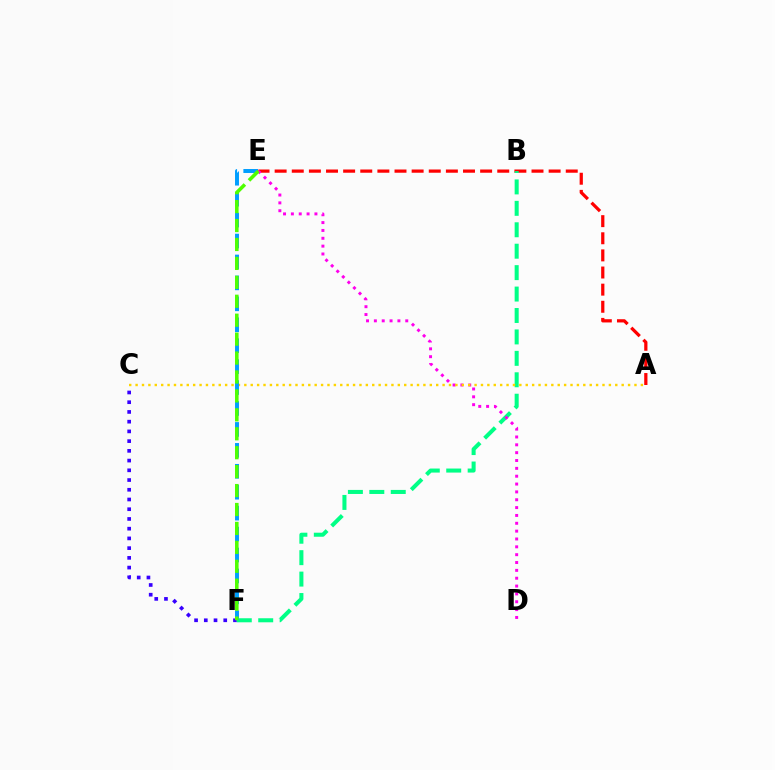{('C', 'F'): [{'color': '#3700ff', 'line_style': 'dotted', 'thickness': 2.64}], ('A', 'E'): [{'color': '#ff0000', 'line_style': 'dashed', 'thickness': 2.33}], ('B', 'F'): [{'color': '#00ff86', 'line_style': 'dashed', 'thickness': 2.91}], ('D', 'E'): [{'color': '#ff00ed', 'line_style': 'dotted', 'thickness': 2.13}], ('A', 'C'): [{'color': '#ffd500', 'line_style': 'dotted', 'thickness': 1.74}], ('E', 'F'): [{'color': '#009eff', 'line_style': 'dashed', 'thickness': 2.84}, {'color': '#4fff00', 'line_style': 'dashed', 'thickness': 2.57}]}